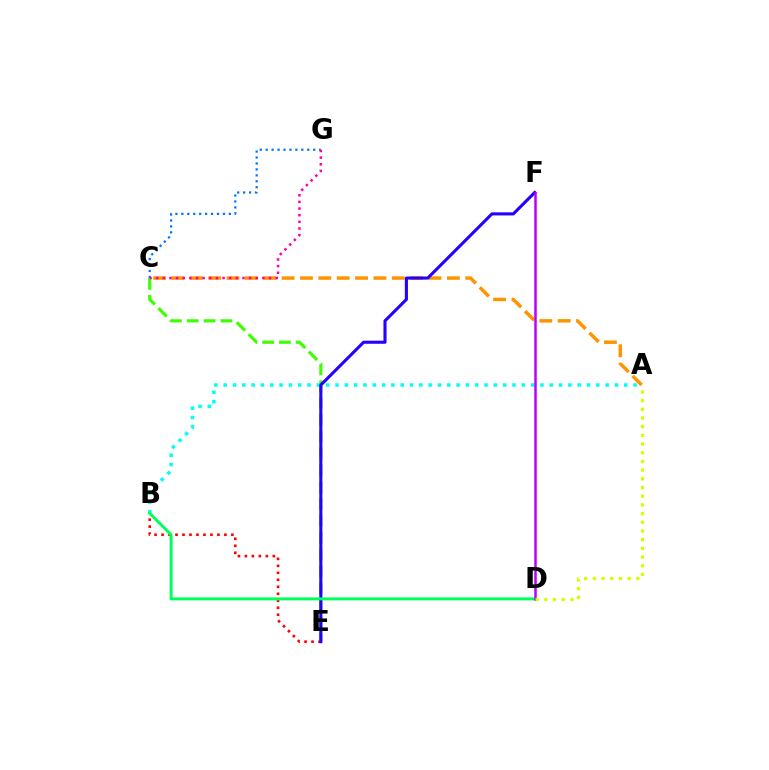{('B', 'E'): [{'color': '#ff0000', 'line_style': 'dotted', 'thickness': 1.9}], ('A', 'B'): [{'color': '#00fff6', 'line_style': 'dotted', 'thickness': 2.53}], ('C', 'E'): [{'color': '#3dff00', 'line_style': 'dashed', 'thickness': 2.29}], ('C', 'G'): [{'color': '#0074ff', 'line_style': 'dotted', 'thickness': 1.61}, {'color': '#ff00ac', 'line_style': 'dotted', 'thickness': 1.8}], ('A', 'C'): [{'color': '#ff9400', 'line_style': 'dashed', 'thickness': 2.49}], ('E', 'F'): [{'color': '#2500ff', 'line_style': 'solid', 'thickness': 2.23}], ('B', 'D'): [{'color': '#00ff5c', 'line_style': 'solid', 'thickness': 2.14}], ('D', 'F'): [{'color': '#b900ff', 'line_style': 'solid', 'thickness': 1.81}], ('A', 'D'): [{'color': '#d1ff00', 'line_style': 'dotted', 'thickness': 2.36}]}